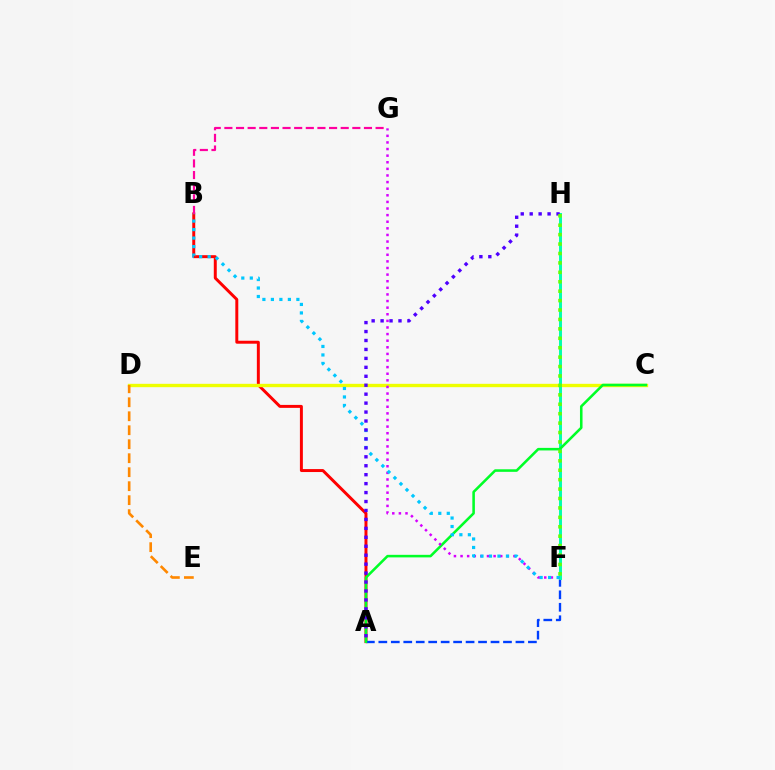{('A', 'B'): [{'color': '#ff0000', 'line_style': 'solid', 'thickness': 2.13}], ('C', 'D'): [{'color': '#eeff00', 'line_style': 'solid', 'thickness': 2.42}], ('A', 'F'): [{'color': '#003fff', 'line_style': 'dashed', 'thickness': 1.69}], ('F', 'H'): [{'color': '#00ffaf', 'line_style': 'solid', 'thickness': 2.13}, {'color': '#66ff00', 'line_style': 'dotted', 'thickness': 2.56}], ('A', 'C'): [{'color': '#00ff27', 'line_style': 'solid', 'thickness': 1.84}], ('D', 'E'): [{'color': '#ff8800', 'line_style': 'dashed', 'thickness': 1.9}], ('F', 'G'): [{'color': '#d600ff', 'line_style': 'dotted', 'thickness': 1.8}], ('B', 'G'): [{'color': '#ff00a0', 'line_style': 'dashed', 'thickness': 1.58}], ('B', 'F'): [{'color': '#00c7ff', 'line_style': 'dotted', 'thickness': 2.31}], ('A', 'H'): [{'color': '#4f00ff', 'line_style': 'dotted', 'thickness': 2.43}]}